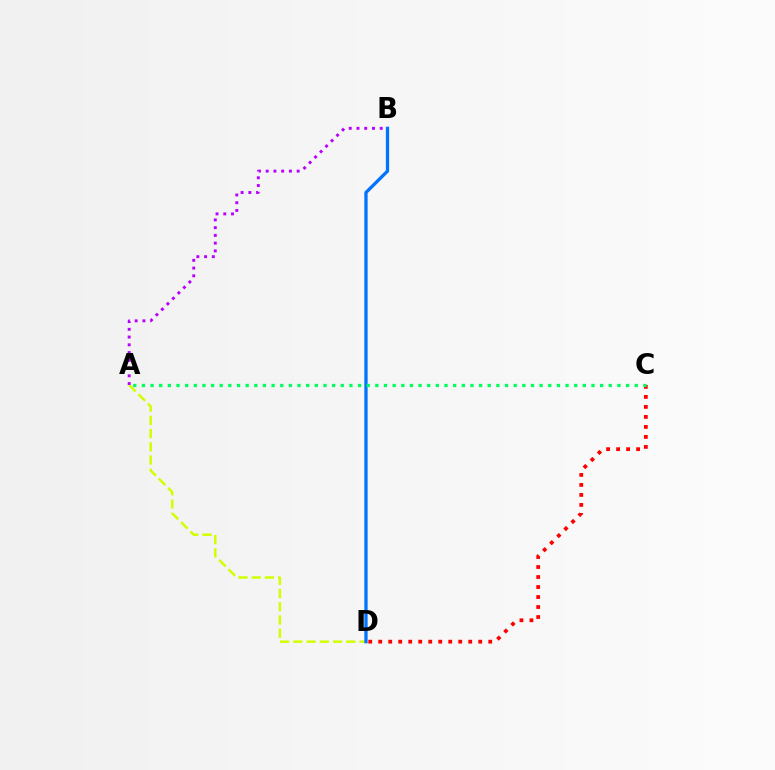{('A', 'D'): [{'color': '#d1ff00', 'line_style': 'dashed', 'thickness': 1.8}], ('B', 'D'): [{'color': '#0074ff', 'line_style': 'solid', 'thickness': 2.37}], ('C', 'D'): [{'color': '#ff0000', 'line_style': 'dotted', 'thickness': 2.72}], ('A', 'B'): [{'color': '#b900ff', 'line_style': 'dotted', 'thickness': 2.1}], ('A', 'C'): [{'color': '#00ff5c', 'line_style': 'dotted', 'thickness': 2.35}]}